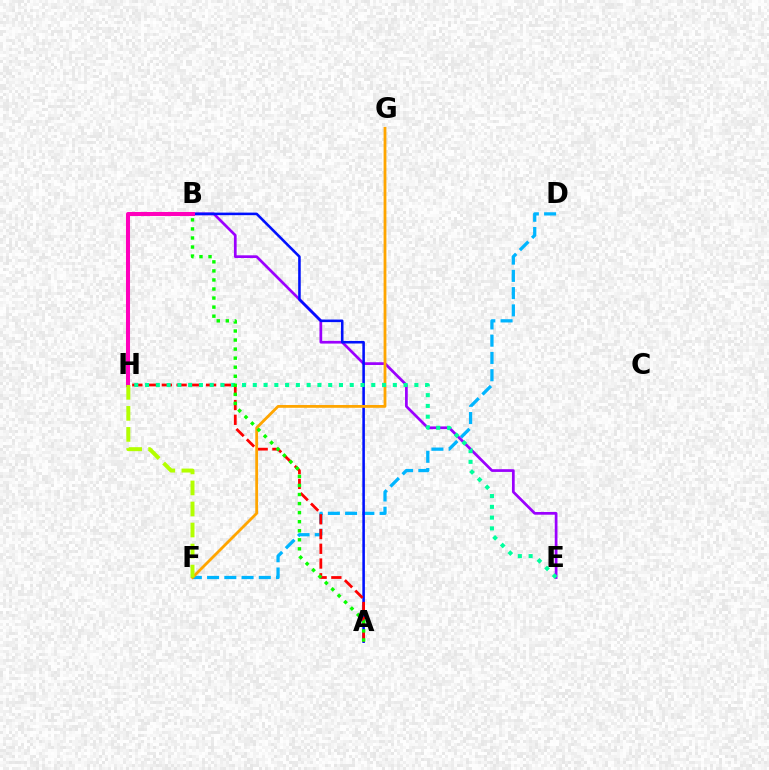{('D', 'F'): [{'color': '#00b5ff', 'line_style': 'dashed', 'thickness': 2.34}], ('B', 'E'): [{'color': '#9b00ff', 'line_style': 'solid', 'thickness': 1.96}], ('A', 'B'): [{'color': '#0010ff', 'line_style': 'solid', 'thickness': 1.85}, {'color': '#08ff00', 'line_style': 'dotted', 'thickness': 2.46}], ('A', 'H'): [{'color': '#ff0000', 'line_style': 'dashed', 'thickness': 2.0}], ('B', 'H'): [{'color': '#ff00bd', 'line_style': 'solid', 'thickness': 2.91}], ('F', 'G'): [{'color': '#ffa500', 'line_style': 'solid', 'thickness': 2.01}], ('E', 'H'): [{'color': '#00ff9d', 'line_style': 'dotted', 'thickness': 2.93}], ('F', 'H'): [{'color': '#b3ff00', 'line_style': 'dashed', 'thickness': 2.86}]}